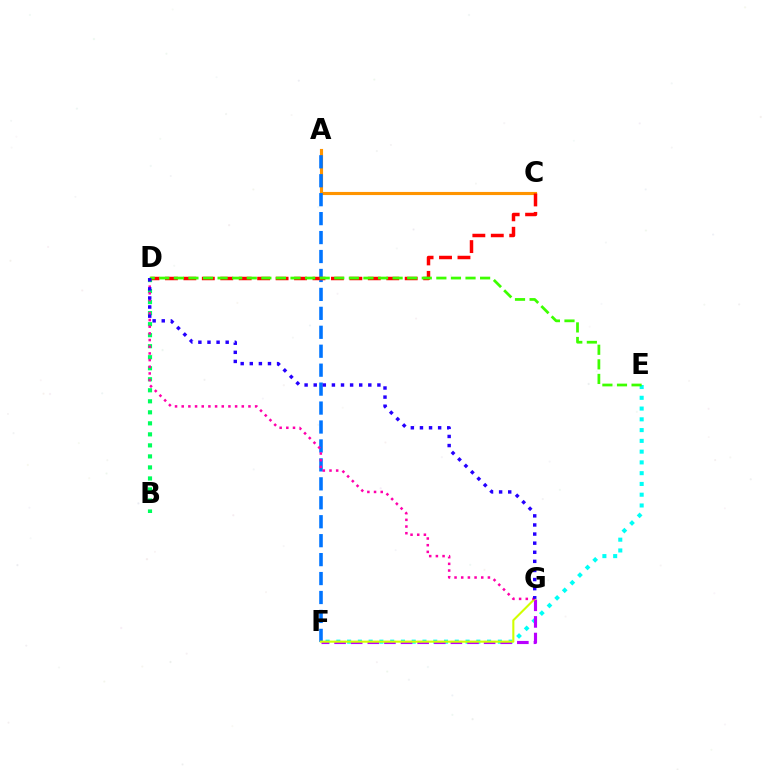{('A', 'C'): [{'color': '#ff9400', 'line_style': 'solid', 'thickness': 2.25}], ('A', 'F'): [{'color': '#0074ff', 'line_style': 'dashed', 'thickness': 2.57}], ('B', 'D'): [{'color': '#00ff5c', 'line_style': 'dotted', 'thickness': 2.99}], ('E', 'F'): [{'color': '#00fff6', 'line_style': 'dotted', 'thickness': 2.93}], ('F', 'G'): [{'color': '#b900ff', 'line_style': 'dashed', 'thickness': 2.26}, {'color': '#d1ff00', 'line_style': 'solid', 'thickness': 1.5}], ('C', 'D'): [{'color': '#ff0000', 'line_style': 'dashed', 'thickness': 2.51}], ('D', 'G'): [{'color': '#ff00ac', 'line_style': 'dotted', 'thickness': 1.81}, {'color': '#2500ff', 'line_style': 'dotted', 'thickness': 2.47}], ('D', 'E'): [{'color': '#3dff00', 'line_style': 'dashed', 'thickness': 1.98}]}